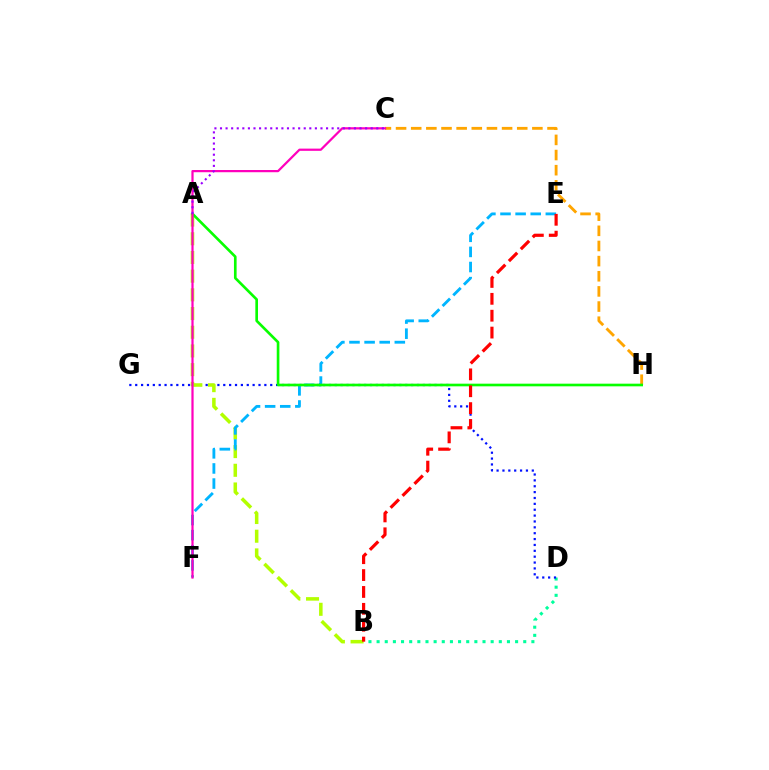{('B', 'D'): [{'color': '#00ff9d', 'line_style': 'dotted', 'thickness': 2.21}], ('D', 'G'): [{'color': '#0010ff', 'line_style': 'dotted', 'thickness': 1.59}], ('A', 'B'): [{'color': '#b3ff00', 'line_style': 'dashed', 'thickness': 2.54}], ('C', 'H'): [{'color': '#ffa500', 'line_style': 'dashed', 'thickness': 2.06}], ('E', 'F'): [{'color': '#00b5ff', 'line_style': 'dashed', 'thickness': 2.05}], ('A', 'H'): [{'color': '#08ff00', 'line_style': 'solid', 'thickness': 1.91}], ('B', 'E'): [{'color': '#ff0000', 'line_style': 'dashed', 'thickness': 2.29}], ('C', 'F'): [{'color': '#ff00bd', 'line_style': 'solid', 'thickness': 1.6}], ('A', 'C'): [{'color': '#9b00ff', 'line_style': 'dotted', 'thickness': 1.52}]}